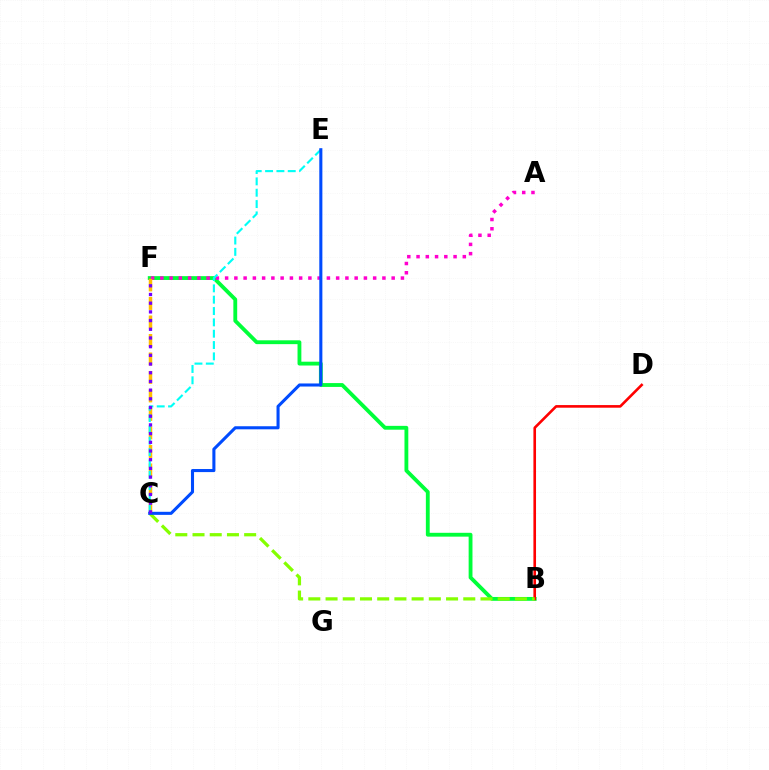{('B', 'F'): [{'color': '#00ff39', 'line_style': 'solid', 'thickness': 2.76}], ('B', 'D'): [{'color': '#ff0000', 'line_style': 'solid', 'thickness': 1.89}], ('B', 'C'): [{'color': '#84ff00', 'line_style': 'dashed', 'thickness': 2.34}], ('A', 'F'): [{'color': '#ff00cf', 'line_style': 'dotted', 'thickness': 2.51}], ('C', 'F'): [{'color': '#ffbd00', 'line_style': 'dashed', 'thickness': 2.51}, {'color': '#7200ff', 'line_style': 'dotted', 'thickness': 2.36}], ('C', 'E'): [{'color': '#00fff6', 'line_style': 'dashed', 'thickness': 1.54}, {'color': '#004bff', 'line_style': 'solid', 'thickness': 2.21}]}